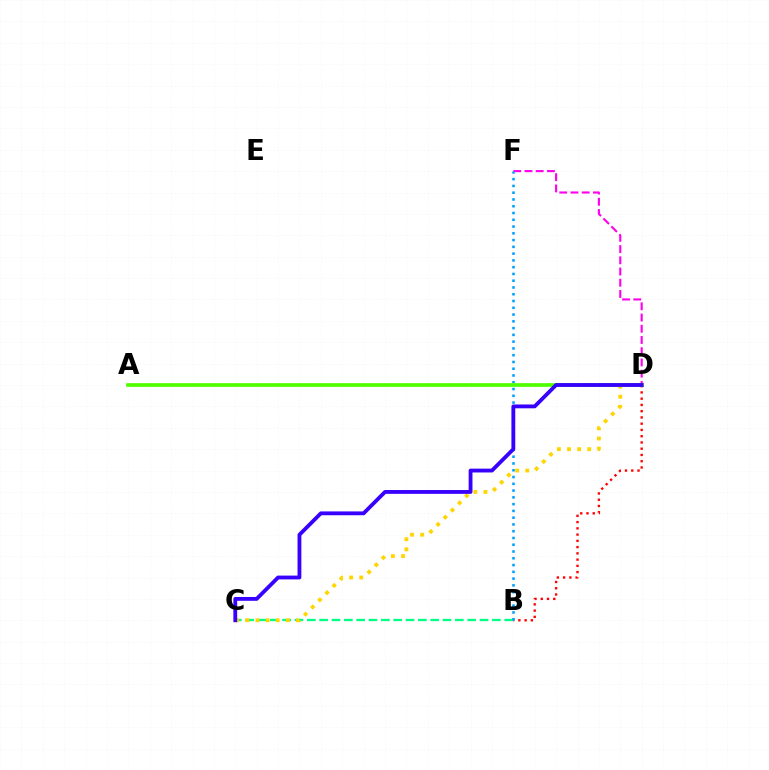{('D', 'F'): [{'color': '#ff00ed', 'line_style': 'dashed', 'thickness': 1.53}], ('B', 'D'): [{'color': '#ff0000', 'line_style': 'dotted', 'thickness': 1.7}], ('B', 'C'): [{'color': '#00ff86', 'line_style': 'dashed', 'thickness': 1.68}], ('C', 'D'): [{'color': '#ffd500', 'line_style': 'dotted', 'thickness': 2.75}, {'color': '#3700ff', 'line_style': 'solid', 'thickness': 2.75}], ('B', 'F'): [{'color': '#009eff', 'line_style': 'dotted', 'thickness': 1.84}], ('A', 'D'): [{'color': '#4fff00', 'line_style': 'solid', 'thickness': 2.66}]}